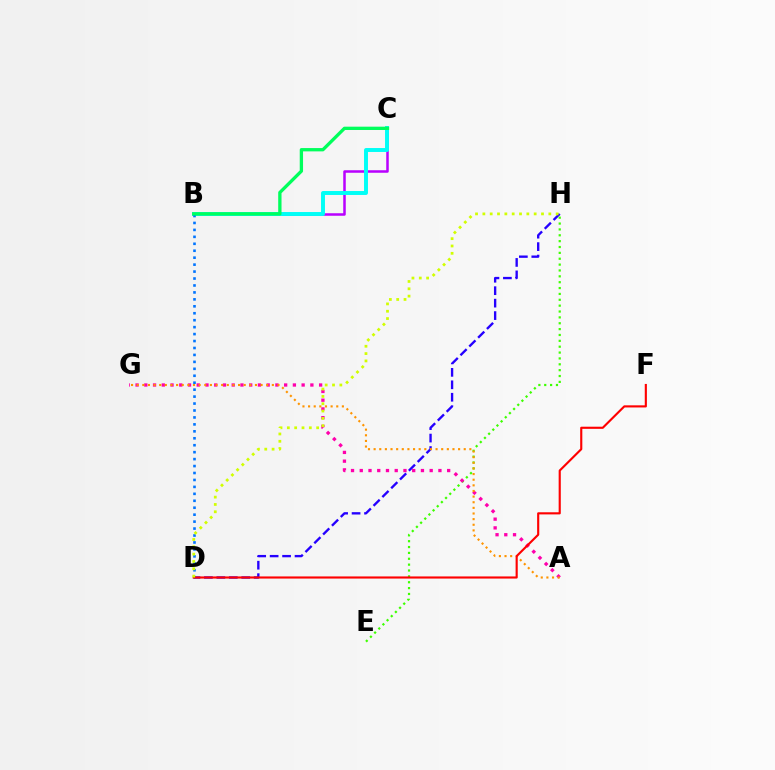{('D', 'H'): [{'color': '#2500ff', 'line_style': 'dashed', 'thickness': 1.69}, {'color': '#d1ff00', 'line_style': 'dotted', 'thickness': 1.99}], ('E', 'H'): [{'color': '#3dff00', 'line_style': 'dotted', 'thickness': 1.59}], ('A', 'G'): [{'color': '#ff00ac', 'line_style': 'dotted', 'thickness': 2.37}, {'color': '#ff9400', 'line_style': 'dotted', 'thickness': 1.53}], ('B', 'C'): [{'color': '#b900ff', 'line_style': 'solid', 'thickness': 1.81}, {'color': '#00fff6', 'line_style': 'solid', 'thickness': 2.83}, {'color': '#00ff5c', 'line_style': 'solid', 'thickness': 2.38}], ('B', 'D'): [{'color': '#0074ff', 'line_style': 'dotted', 'thickness': 1.89}], ('D', 'F'): [{'color': '#ff0000', 'line_style': 'solid', 'thickness': 1.54}]}